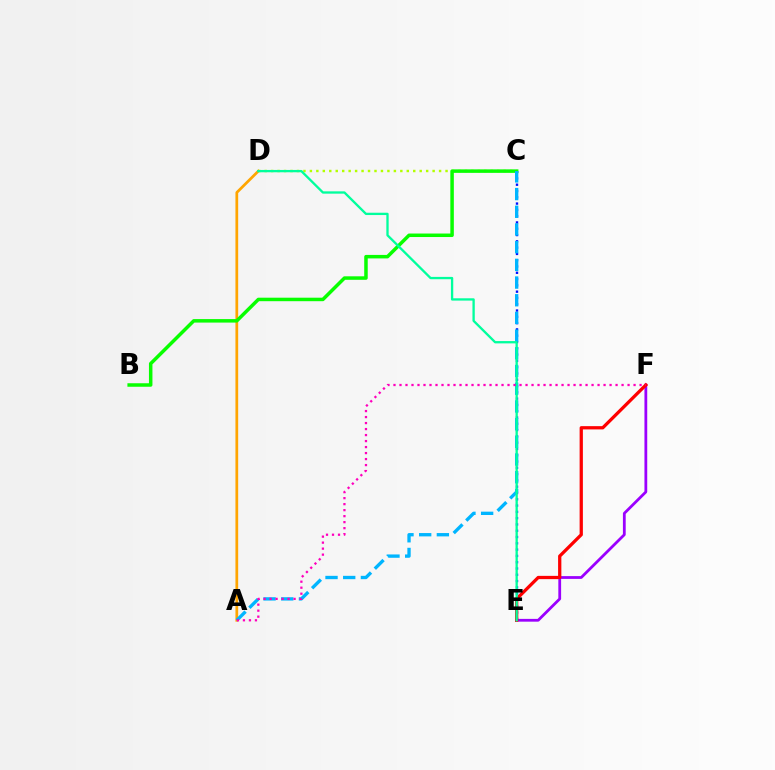{('A', 'D'): [{'color': '#ffa500', 'line_style': 'solid', 'thickness': 1.97}], ('C', 'E'): [{'color': '#0010ff', 'line_style': 'dotted', 'thickness': 1.71}], ('C', 'D'): [{'color': '#b3ff00', 'line_style': 'dotted', 'thickness': 1.76}], ('E', 'F'): [{'color': '#9b00ff', 'line_style': 'solid', 'thickness': 2.0}, {'color': '#ff0000', 'line_style': 'solid', 'thickness': 2.35}], ('B', 'C'): [{'color': '#08ff00', 'line_style': 'solid', 'thickness': 2.52}], ('A', 'C'): [{'color': '#00b5ff', 'line_style': 'dashed', 'thickness': 2.4}], ('D', 'E'): [{'color': '#00ff9d', 'line_style': 'solid', 'thickness': 1.67}], ('A', 'F'): [{'color': '#ff00bd', 'line_style': 'dotted', 'thickness': 1.63}]}